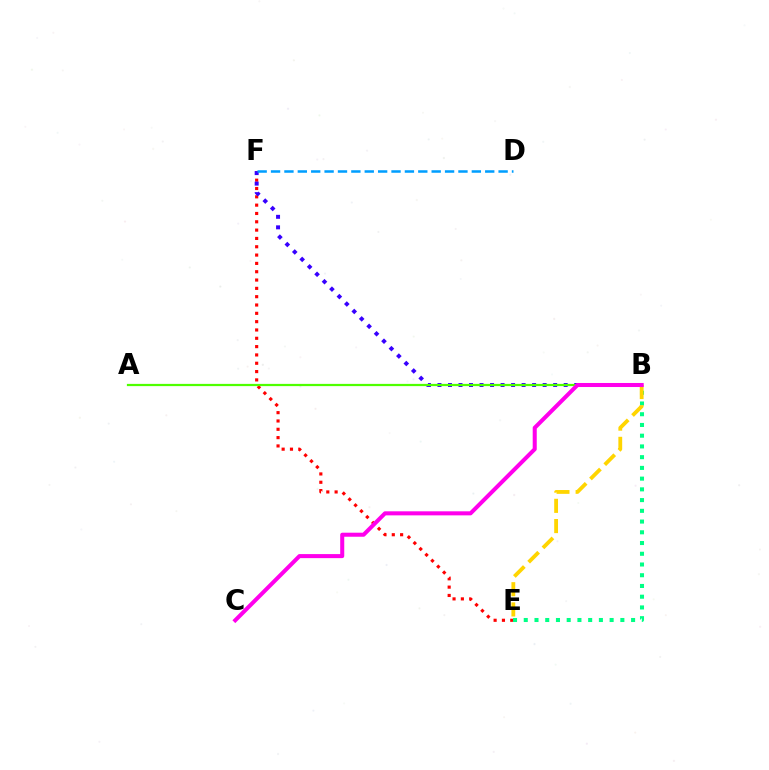{('E', 'F'): [{'color': '#ff0000', 'line_style': 'dotted', 'thickness': 2.26}], ('B', 'F'): [{'color': '#3700ff', 'line_style': 'dotted', 'thickness': 2.86}], ('A', 'B'): [{'color': '#4fff00', 'line_style': 'solid', 'thickness': 1.61}], ('B', 'E'): [{'color': '#00ff86', 'line_style': 'dotted', 'thickness': 2.92}, {'color': '#ffd500', 'line_style': 'dashed', 'thickness': 2.75}], ('D', 'F'): [{'color': '#009eff', 'line_style': 'dashed', 'thickness': 1.82}], ('B', 'C'): [{'color': '#ff00ed', 'line_style': 'solid', 'thickness': 2.91}]}